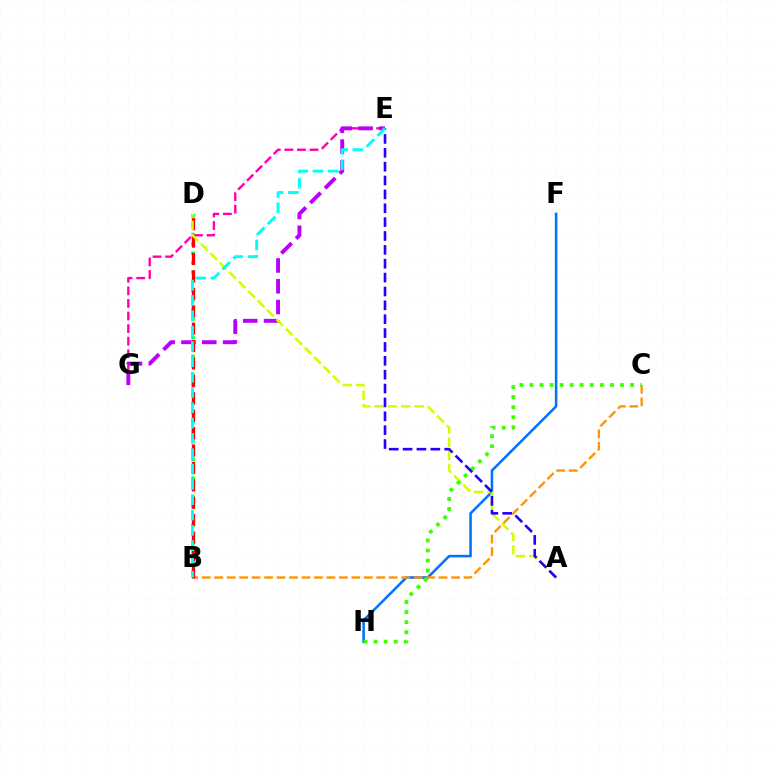{('F', 'H'): [{'color': '#0074ff', 'line_style': 'solid', 'thickness': 1.85}], ('B', 'C'): [{'color': '#ff9400', 'line_style': 'dashed', 'thickness': 1.69}], ('B', 'D'): [{'color': '#00ff5c', 'line_style': 'dotted', 'thickness': 2.55}, {'color': '#ff0000', 'line_style': 'dashed', 'thickness': 2.37}], ('E', 'G'): [{'color': '#ff00ac', 'line_style': 'dashed', 'thickness': 1.71}, {'color': '#b900ff', 'line_style': 'dashed', 'thickness': 2.82}], ('A', 'D'): [{'color': '#d1ff00', 'line_style': 'dashed', 'thickness': 1.81}], ('C', 'H'): [{'color': '#3dff00', 'line_style': 'dotted', 'thickness': 2.73}], ('A', 'E'): [{'color': '#2500ff', 'line_style': 'dashed', 'thickness': 1.88}], ('B', 'E'): [{'color': '#00fff6', 'line_style': 'dashed', 'thickness': 2.08}]}